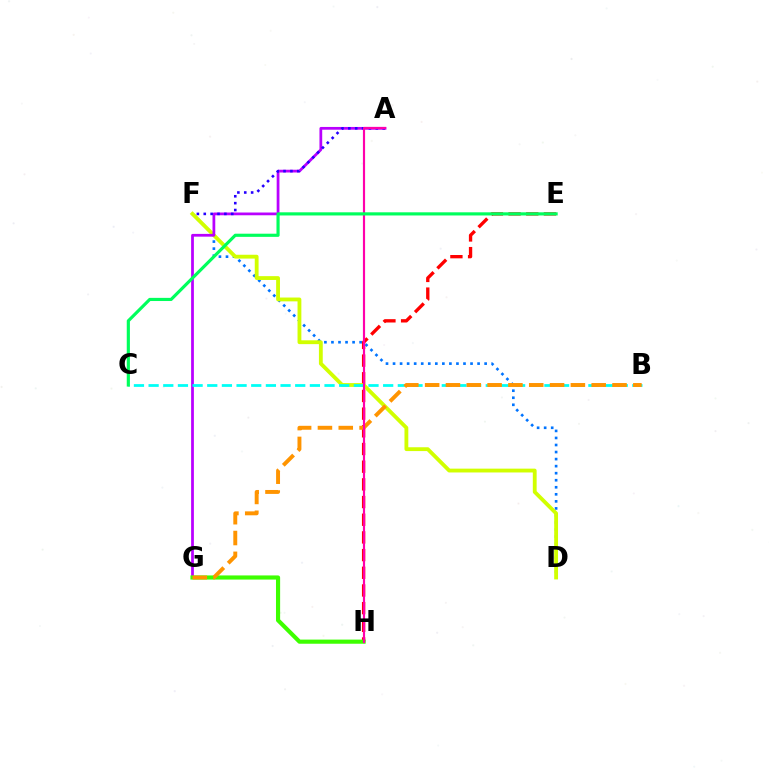{('E', 'H'): [{'color': '#ff0000', 'line_style': 'dashed', 'thickness': 2.4}], ('D', 'F'): [{'color': '#0074ff', 'line_style': 'dotted', 'thickness': 1.91}, {'color': '#d1ff00', 'line_style': 'solid', 'thickness': 2.76}], ('A', 'G'): [{'color': '#b900ff', 'line_style': 'solid', 'thickness': 1.99}], ('G', 'H'): [{'color': '#3dff00', 'line_style': 'solid', 'thickness': 2.98}], ('B', 'C'): [{'color': '#00fff6', 'line_style': 'dashed', 'thickness': 1.99}], ('A', 'F'): [{'color': '#2500ff', 'line_style': 'dotted', 'thickness': 1.87}], ('B', 'G'): [{'color': '#ff9400', 'line_style': 'dashed', 'thickness': 2.83}], ('A', 'H'): [{'color': '#ff00ac', 'line_style': 'solid', 'thickness': 1.56}], ('C', 'E'): [{'color': '#00ff5c', 'line_style': 'solid', 'thickness': 2.27}]}